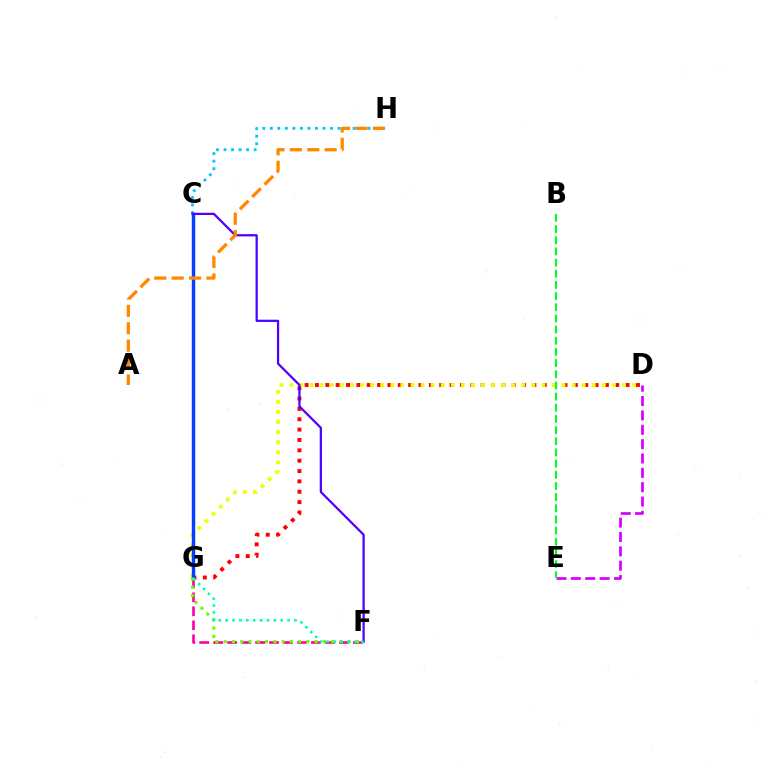{('C', 'H'): [{'color': '#00c7ff', 'line_style': 'dotted', 'thickness': 2.04}], ('D', 'G'): [{'color': '#ff0000', 'line_style': 'dotted', 'thickness': 2.81}, {'color': '#eeff00', 'line_style': 'dotted', 'thickness': 2.74}], ('F', 'G'): [{'color': '#ff00a0', 'line_style': 'dashed', 'thickness': 1.9}, {'color': '#66ff00', 'line_style': 'dotted', 'thickness': 2.25}, {'color': '#00ffaf', 'line_style': 'dotted', 'thickness': 1.87}], ('D', 'E'): [{'color': '#d600ff', 'line_style': 'dashed', 'thickness': 1.95}], ('C', 'G'): [{'color': '#003fff', 'line_style': 'solid', 'thickness': 2.46}], ('B', 'E'): [{'color': '#00ff27', 'line_style': 'dashed', 'thickness': 1.52}], ('C', 'F'): [{'color': '#4f00ff', 'line_style': 'solid', 'thickness': 1.62}], ('A', 'H'): [{'color': '#ff8800', 'line_style': 'dashed', 'thickness': 2.37}]}